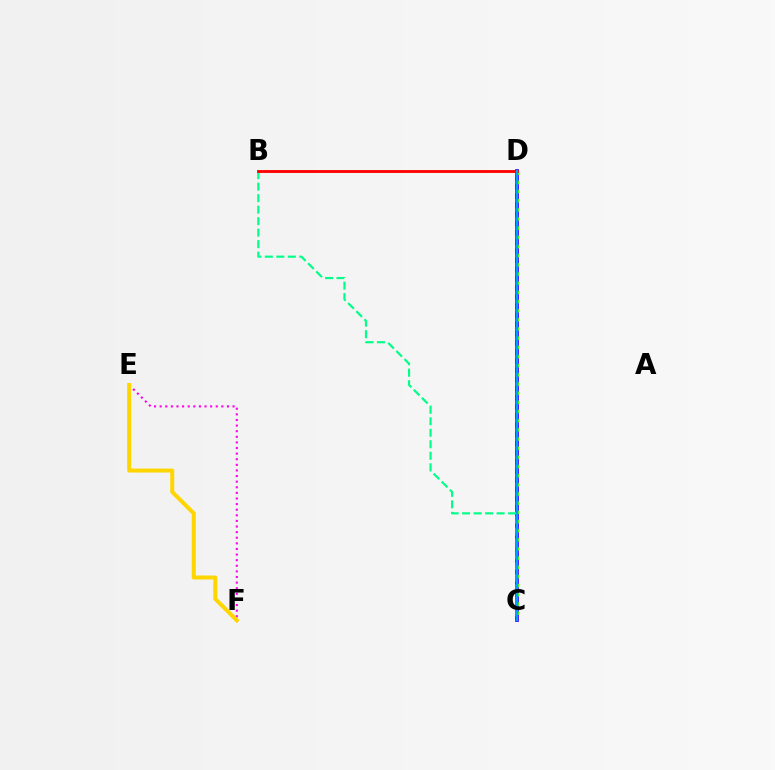{('E', 'F'): [{'color': '#ff00ed', 'line_style': 'dotted', 'thickness': 1.52}, {'color': '#ffd500', 'line_style': 'solid', 'thickness': 2.87}], ('C', 'D'): [{'color': '#3700ff', 'line_style': 'solid', 'thickness': 2.68}, {'color': '#4fff00', 'line_style': 'dotted', 'thickness': 2.49}, {'color': '#009eff', 'line_style': 'solid', 'thickness': 1.57}], ('B', 'C'): [{'color': '#00ff86', 'line_style': 'dashed', 'thickness': 1.56}], ('B', 'D'): [{'color': '#ff0000', 'line_style': 'solid', 'thickness': 2.05}]}